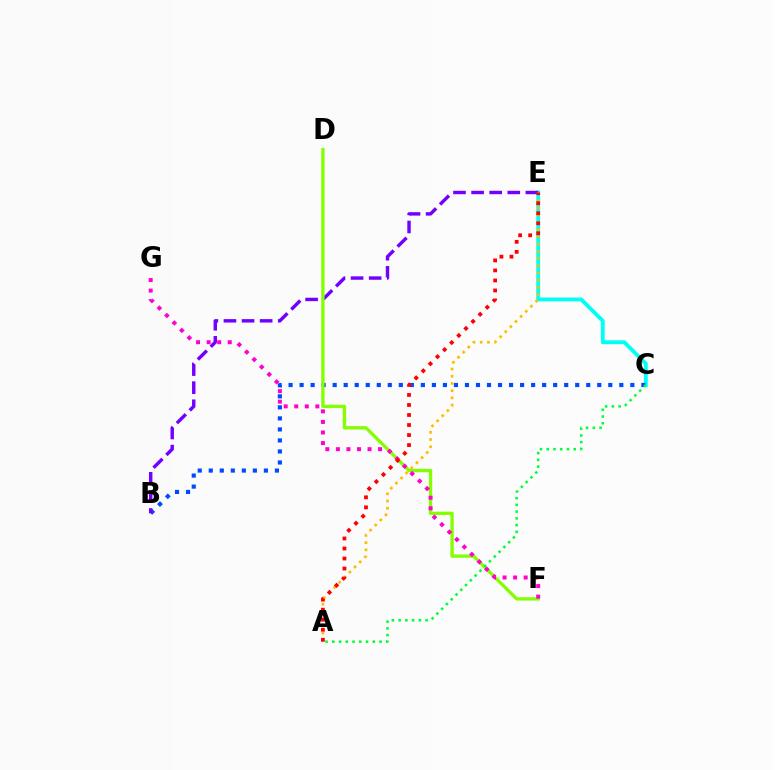{('C', 'E'): [{'color': '#00fff6', 'line_style': 'solid', 'thickness': 2.78}], ('B', 'C'): [{'color': '#004bff', 'line_style': 'dotted', 'thickness': 3.0}], ('B', 'E'): [{'color': '#7200ff', 'line_style': 'dashed', 'thickness': 2.46}], ('D', 'F'): [{'color': '#84ff00', 'line_style': 'solid', 'thickness': 2.4}], ('A', 'E'): [{'color': '#ffbd00', 'line_style': 'dotted', 'thickness': 1.96}, {'color': '#ff0000', 'line_style': 'dotted', 'thickness': 2.72}], ('F', 'G'): [{'color': '#ff00cf', 'line_style': 'dotted', 'thickness': 2.87}], ('A', 'C'): [{'color': '#00ff39', 'line_style': 'dotted', 'thickness': 1.83}]}